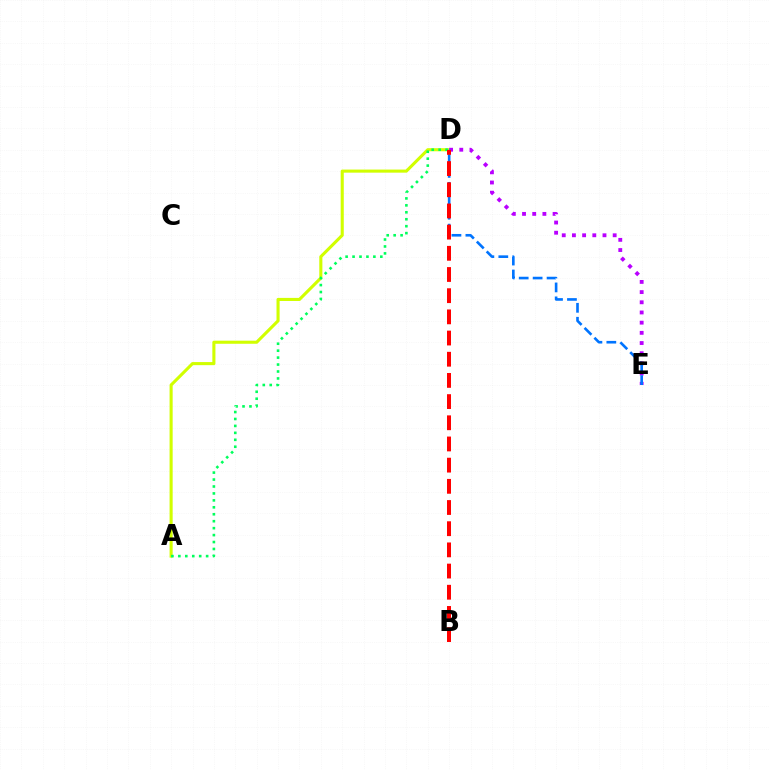{('A', 'D'): [{'color': '#d1ff00', 'line_style': 'solid', 'thickness': 2.23}, {'color': '#00ff5c', 'line_style': 'dotted', 'thickness': 1.89}], ('D', 'E'): [{'color': '#b900ff', 'line_style': 'dotted', 'thickness': 2.77}, {'color': '#0074ff', 'line_style': 'dashed', 'thickness': 1.89}], ('B', 'D'): [{'color': '#ff0000', 'line_style': 'dashed', 'thickness': 2.88}]}